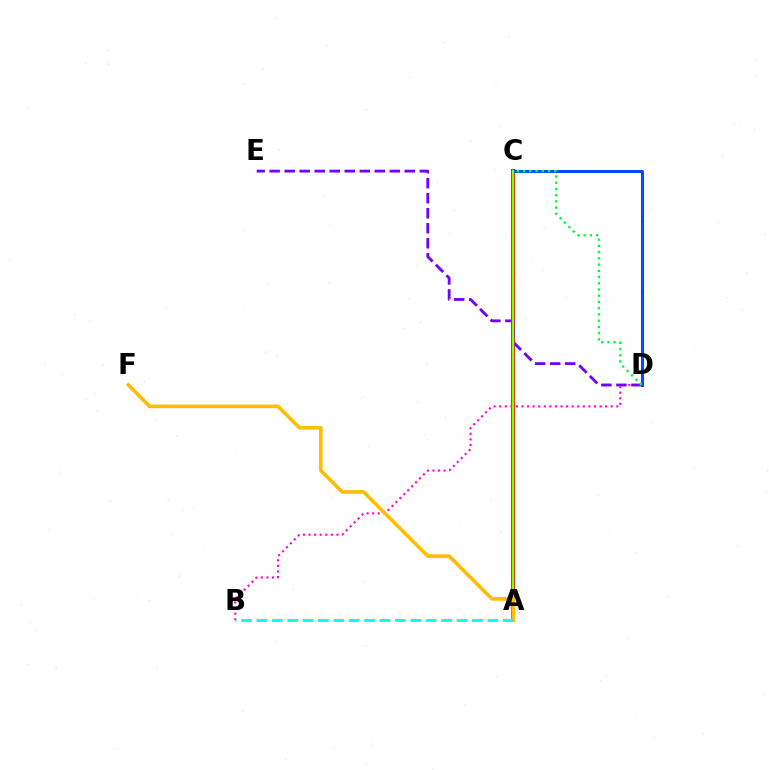{('A', 'C'): [{'color': '#ff0000', 'line_style': 'solid', 'thickness': 2.94}, {'color': '#84ff00', 'line_style': 'solid', 'thickness': 1.76}], ('C', 'D'): [{'color': '#004bff', 'line_style': 'solid', 'thickness': 2.2}, {'color': '#00ff39', 'line_style': 'dotted', 'thickness': 1.69}], ('B', 'D'): [{'color': '#ff00cf', 'line_style': 'dotted', 'thickness': 1.51}], ('D', 'E'): [{'color': '#7200ff', 'line_style': 'dashed', 'thickness': 2.04}], ('A', 'F'): [{'color': '#ffbd00', 'line_style': 'solid', 'thickness': 2.6}], ('A', 'B'): [{'color': '#00fff6', 'line_style': 'dashed', 'thickness': 2.09}]}